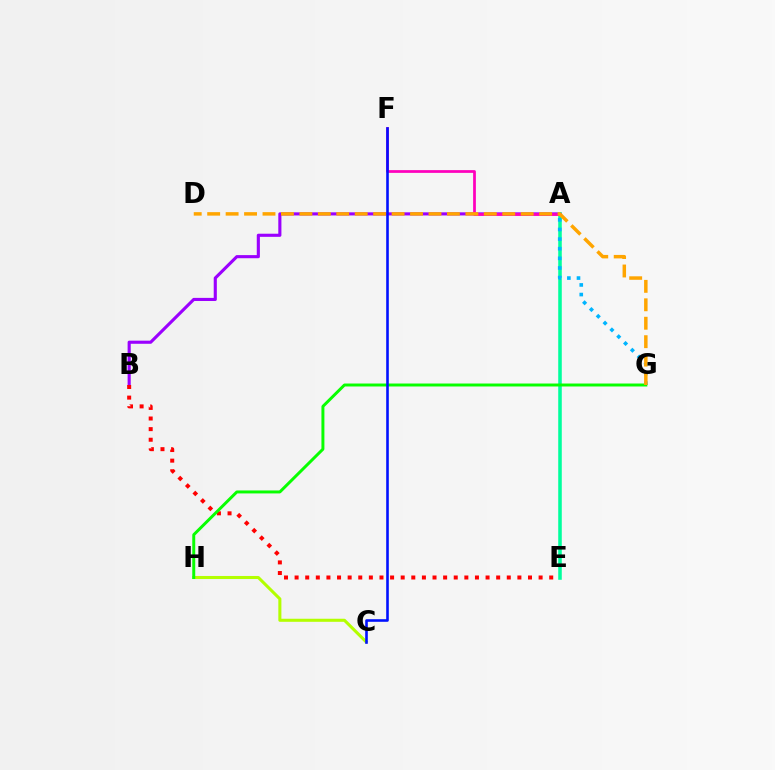{('A', 'B'): [{'color': '#9b00ff', 'line_style': 'solid', 'thickness': 2.24}], ('A', 'E'): [{'color': '#00ff9d', 'line_style': 'solid', 'thickness': 2.56}], ('C', 'H'): [{'color': '#b3ff00', 'line_style': 'solid', 'thickness': 2.2}], ('A', 'F'): [{'color': '#ff00bd', 'line_style': 'solid', 'thickness': 1.97}], ('B', 'E'): [{'color': '#ff0000', 'line_style': 'dotted', 'thickness': 2.88}], ('A', 'G'): [{'color': '#00b5ff', 'line_style': 'dotted', 'thickness': 2.62}], ('G', 'H'): [{'color': '#08ff00', 'line_style': 'solid', 'thickness': 2.13}], ('C', 'F'): [{'color': '#0010ff', 'line_style': 'solid', 'thickness': 1.88}], ('D', 'G'): [{'color': '#ffa500', 'line_style': 'dashed', 'thickness': 2.51}]}